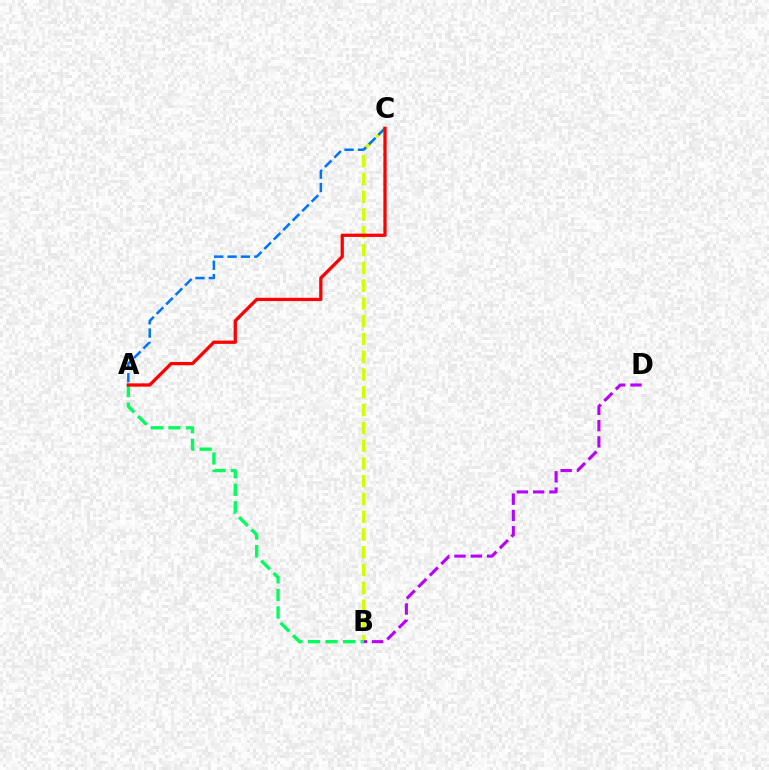{('B', 'C'): [{'color': '#d1ff00', 'line_style': 'dashed', 'thickness': 2.41}], ('B', 'D'): [{'color': '#b900ff', 'line_style': 'dashed', 'thickness': 2.21}], ('A', 'C'): [{'color': '#0074ff', 'line_style': 'dashed', 'thickness': 1.82}, {'color': '#ff0000', 'line_style': 'solid', 'thickness': 2.36}], ('A', 'B'): [{'color': '#00ff5c', 'line_style': 'dashed', 'thickness': 2.38}]}